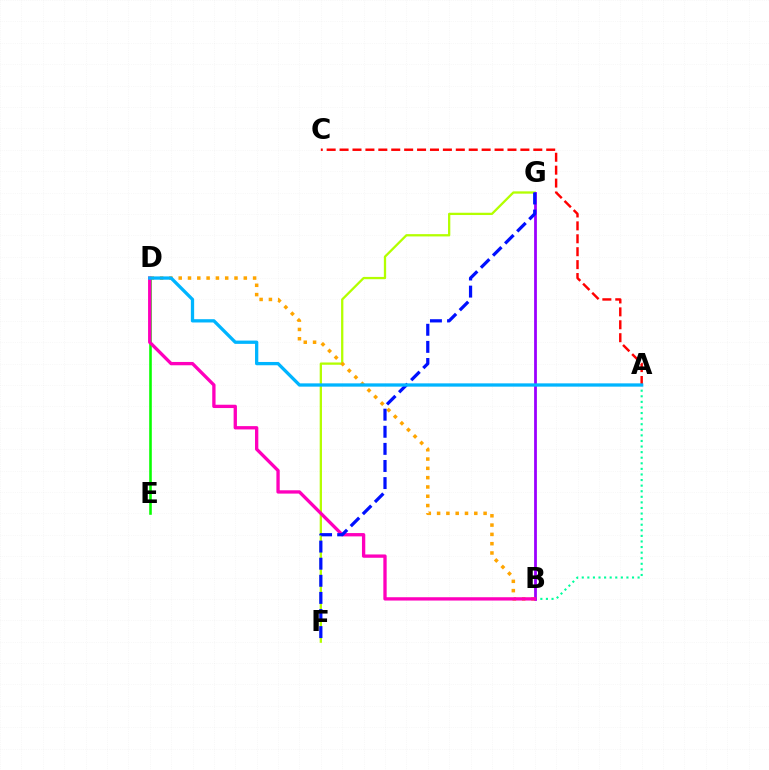{('A', 'B'): [{'color': '#00ff9d', 'line_style': 'dotted', 'thickness': 1.52}], ('F', 'G'): [{'color': '#b3ff00', 'line_style': 'solid', 'thickness': 1.65}, {'color': '#0010ff', 'line_style': 'dashed', 'thickness': 2.32}], ('B', 'G'): [{'color': '#9b00ff', 'line_style': 'solid', 'thickness': 2.0}], ('A', 'C'): [{'color': '#ff0000', 'line_style': 'dashed', 'thickness': 1.75}], ('B', 'D'): [{'color': '#ffa500', 'line_style': 'dotted', 'thickness': 2.53}, {'color': '#ff00bd', 'line_style': 'solid', 'thickness': 2.39}], ('D', 'E'): [{'color': '#08ff00', 'line_style': 'solid', 'thickness': 1.86}], ('A', 'D'): [{'color': '#00b5ff', 'line_style': 'solid', 'thickness': 2.37}]}